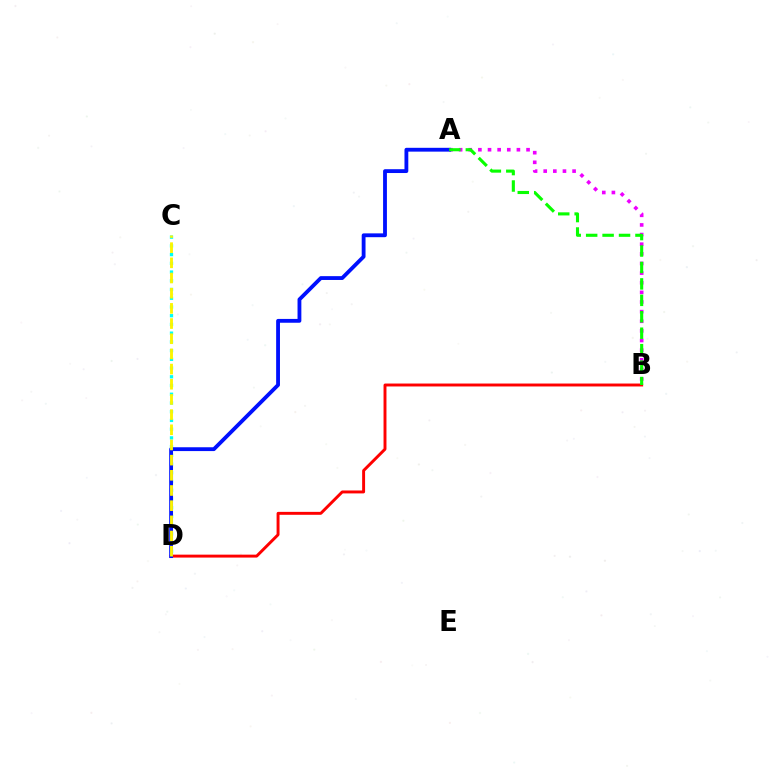{('C', 'D'): [{'color': '#00fff6', 'line_style': 'dotted', 'thickness': 2.37}, {'color': '#fcf500', 'line_style': 'dashed', 'thickness': 2.06}], ('A', 'B'): [{'color': '#ee00ff', 'line_style': 'dotted', 'thickness': 2.62}, {'color': '#08ff00', 'line_style': 'dashed', 'thickness': 2.23}], ('B', 'D'): [{'color': '#ff0000', 'line_style': 'solid', 'thickness': 2.11}], ('A', 'D'): [{'color': '#0010ff', 'line_style': 'solid', 'thickness': 2.75}]}